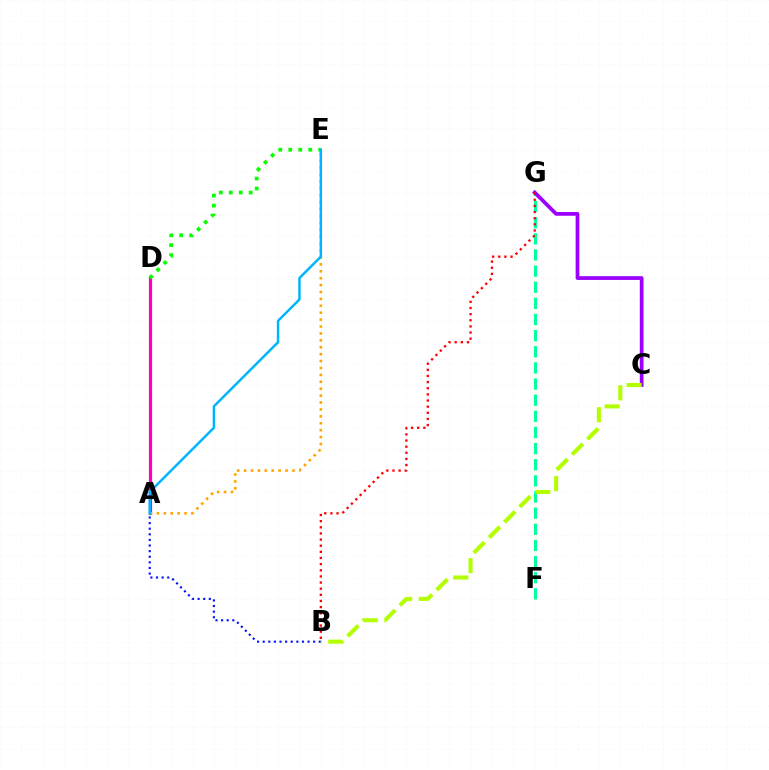{('A', 'D'): [{'color': '#ff00bd', 'line_style': 'solid', 'thickness': 2.29}], ('A', 'B'): [{'color': '#0010ff', 'line_style': 'dotted', 'thickness': 1.52}], ('F', 'G'): [{'color': '#00ff9d', 'line_style': 'dashed', 'thickness': 2.19}], ('D', 'E'): [{'color': '#08ff00', 'line_style': 'dotted', 'thickness': 2.71}], ('C', 'G'): [{'color': '#9b00ff', 'line_style': 'solid', 'thickness': 2.69}], ('B', 'G'): [{'color': '#ff0000', 'line_style': 'dotted', 'thickness': 1.67}], ('B', 'C'): [{'color': '#b3ff00', 'line_style': 'dashed', 'thickness': 2.94}], ('A', 'E'): [{'color': '#ffa500', 'line_style': 'dotted', 'thickness': 1.88}, {'color': '#00b5ff', 'line_style': 'solid', 'thickness': 1.77}]}